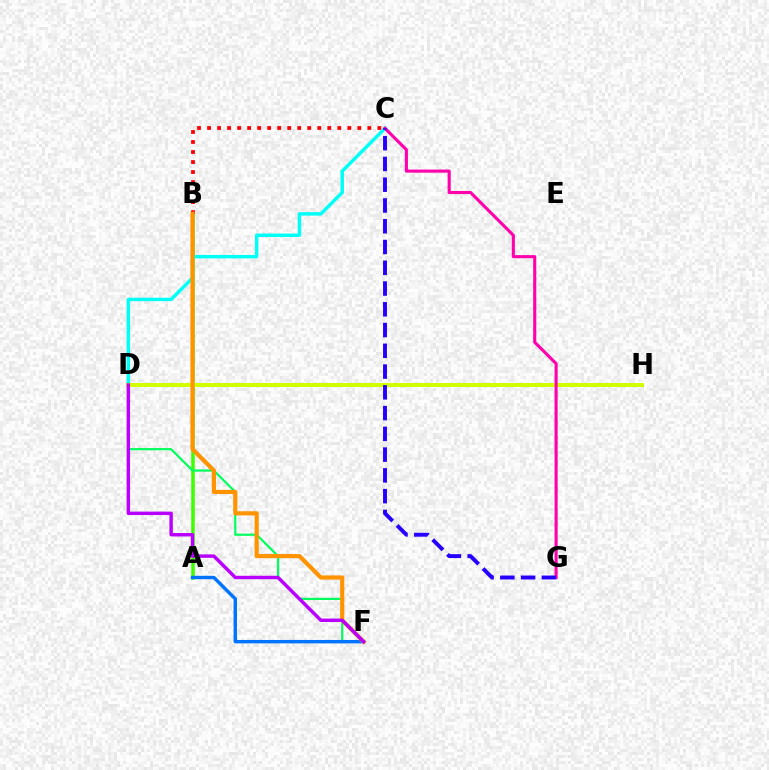{('A', 'B'): [{'color': '#3dff00', 'line_style': 'solid', 'thickness': 2.55}], ('D', 'F'): [{'color': '#00ff5c', 'line_style': 'solid', 'thickness': 1.58}, {'color': '#b900ff', 'line_style': 'solid', 'thickness': 2.48}], ('A', 'F'): [{'color': '#0074ff', 'line_style': 'solid', 'thickness': 2.46}], ('C', 'D'): [{'color': '#00fff6', 'line_style': 'solid', 'thickness': 2.49}], ('D', 'H'): [{'color': '#d1ff00', 'line_style': 'solid', 'thickness': 2.9}], ('B', 'C'): [{'color': '#ff0000', 'line_style': 'dotted', 'thickness': 2.72}], ('B', 'F'): [{'color': '#ff9400', 'line_style': 'solid', 'thickness': 3.0}], ('C', 'G'): [{'color': '#ff00ac', 'line_style': 'solid', 'thickness': 2.23}, {'color': '#2500ff', 'line_style': 'dashed', 'thickness': 2.82}]}